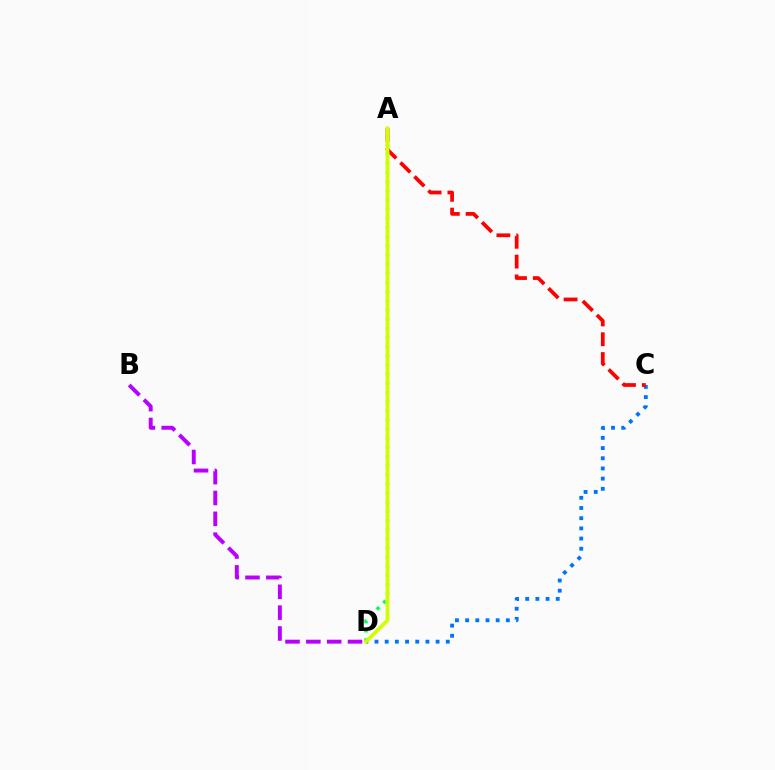{('C', 'D'): [{'color': '#0074ff', 'line_style': 'dotted', 'thickness': 2.77}], ('A', 'C'): [{'color': '#ff0000', 'line_style': 'dashed', 'thickness': 2.69}], ('B', 'D'): [{'color': '#b900ff', 'line_style': 'dashed', 'thickness': 2.83}], ('A', 'D'): [{'color': '#00ff5c', 'line_style': 'dotted', 'thickness': 2.49}, {'color': '#d1ff00', 'line_style': 'solid', 'thickness': 2.72}]}